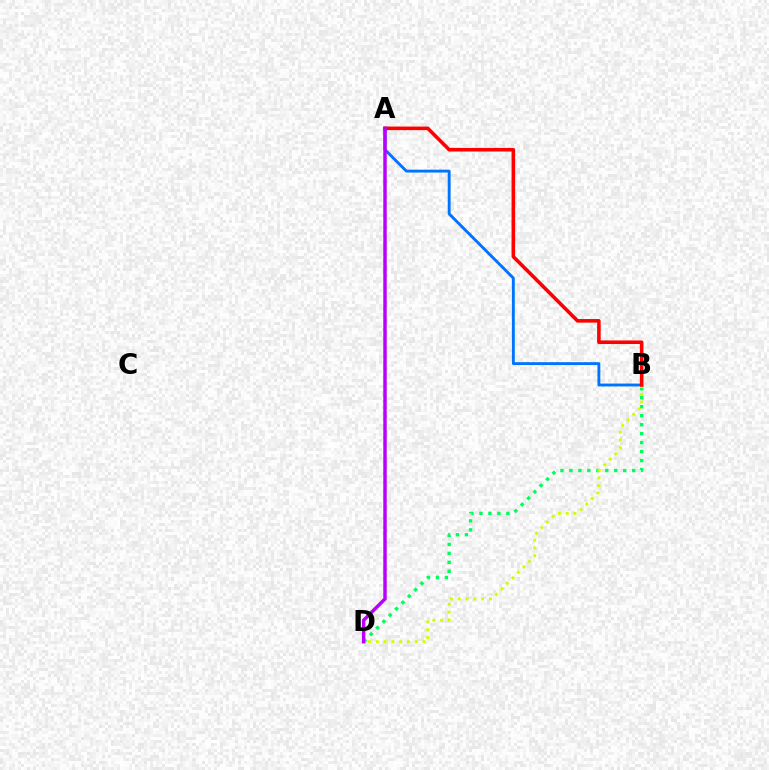{('B', 'D'): [{'color': '#00ff5c', 'line_style': 'dotted', 'thickness': 2.44}, {'color': '#d1ff00', 'line_style': 'dotted', 'thickness': 2.12}], ('A', 'B'): [{'color': '#0074ff', 'line_style': 'solid', 'thickness': 2.07}, {'color': '#ff0000', 'line_style': 'solid', 'thickness': 2.58}], ('A', 'D'): [{'color': '#b900ff', 'line_style': 'solid', 'thickness': 2.49}]}